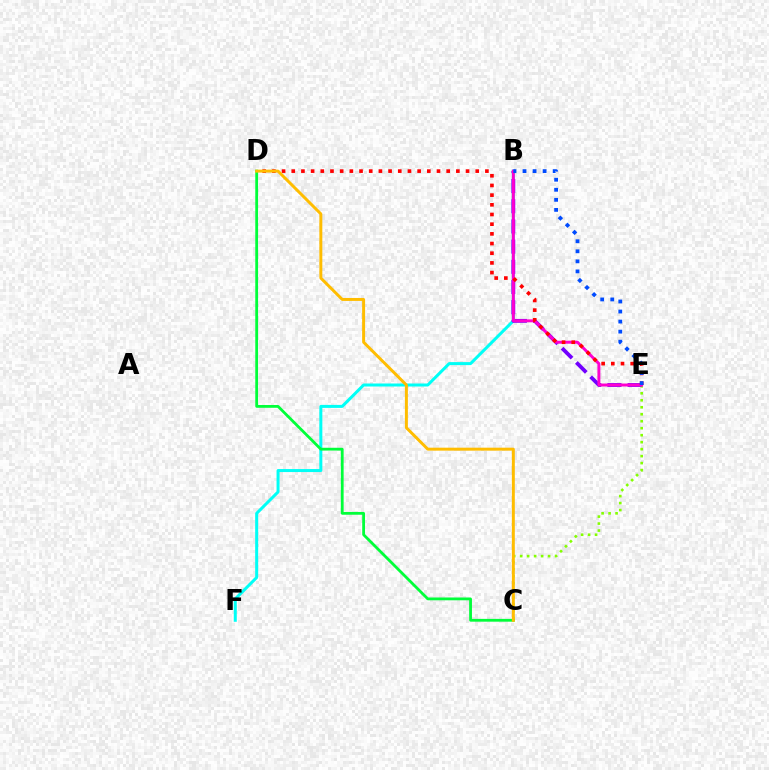{('C', 'E'): [{'color': '#84ff00', 'line_style': 'dotted', 'thickness': 1.9}], ('B', 'F'): [{'color': '#00fff6', 'line_style': 'solid', 'thickness': 2.17}], ('B', 'E'): [{'color': '#7200ff', 'line_style': 'dashed', 'thickness': 2.74}, {'color': '#ff00cf', 'line_style': 'solid', 'thickness': 2.12}, {'color': '#004bff', 'line_style': 'dotted', 'thickness': 2.73}], ('D', 'E'): [{'color': '#ff0000', 'line_style': 'dotted', 'thickness': 2.63}], ('C', 'D'): [{'color': '#00ff39', 'line_style': 'solid', 'thickness': 2.01}, {'color': '#ffbd00', 'line_style': 'solid', 'thickness': 2.13}]}